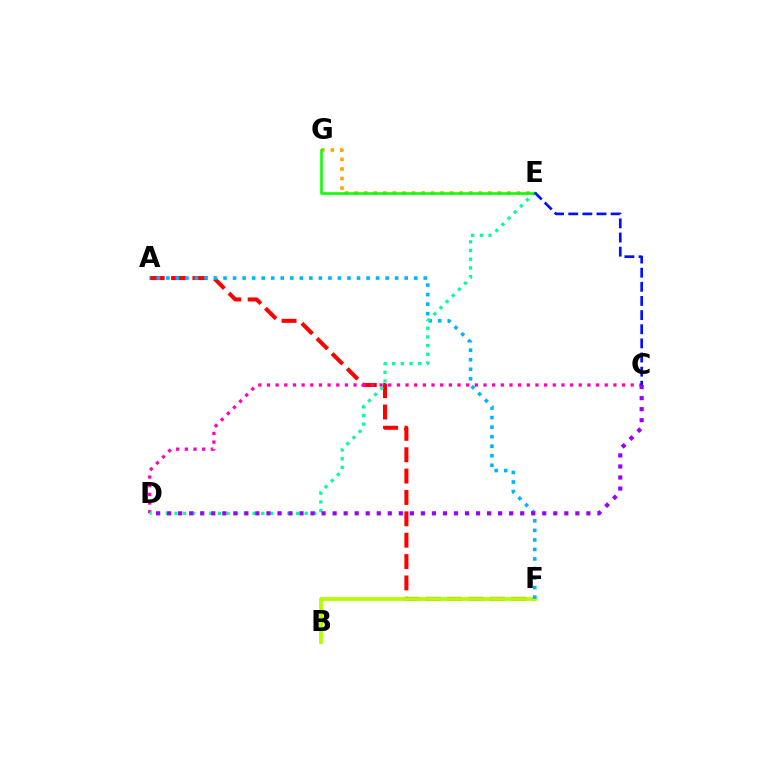{('E', 'G'): [{'color': '#ffa500', 'line_style': 'dotted', 'thickness': 2.59}, {'color': '#08ff00', 'line_style': 'solid', 'thickness': 1.85}], ('A', 'F'): [{'color': '#ff0000', 'line_style': 'dashed', 'thickness': 2.9}, {'color': '#00b5ff', 'line_style': 'dotted', 'thickness': 2.59}], ('B', 'F'): [{'color': '#b3ff00', 'line_style': 'solid', 'thickness': 2.75}], ('C', 'D'): [{'color': '#ff00bd', 'line_style': 'dotted', 'thickness': 2.35}, {'color': '#9b00ff', 'line_style': 'dotted', 'thickness': 3.0}], ('D', 'E'): [{'color': '#00ff9d', 'line_style': 'dotted', 'thickness': 2.36}], ('C', 'E'): [{'color': '#0010ff', 'line_style': 'dashed', 'thickness': 1.92}]}